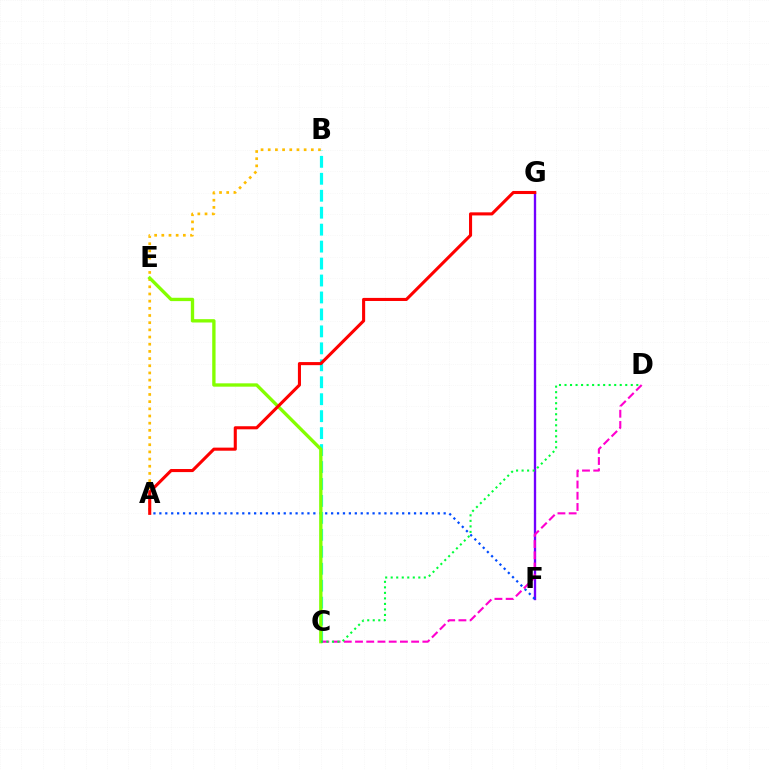{('A', 'B'): [{'color': '#ffbd00', 'line_style': 'dotted', 'thickness': 1.95}], ('F', 'G'): [{'color': '#7200ff', 'line_style': 'solid', 'thickness': 1.69}], ('B', 'C'): [{'color': '#00fff6', 'line_style': 'dashed', 'thickness': 2.3}], ('A', 'F'): [{'color': '#004bff', 'line_style': 'dotted', 'thickness': 1.61}], ('C', 'E'): [{'color': '#84ff00', 'line_style': 'solid', 'thickness': 2.4}], ('C', 'D'): [{'color': '#ff00cf', 'line_style': 'dashed', 'thickness': 1.52}, {'color': '#00ff39', 'line_style': 'dotted', 'thickness': 1.5}], ('A', 'G'): [{'color': '#ff0000', 'line_style': 'solid', 'thickness': 2.22}]}